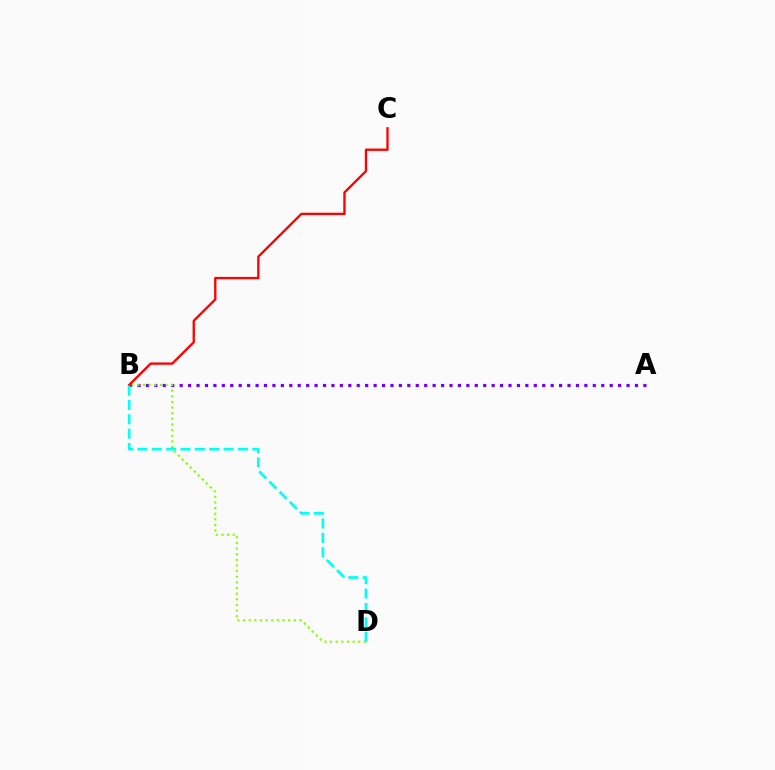{('A', 'B'): [{'color': '#7200ff', 'line_style': 'dotted', 'thickness': 2.29}], ('B', 'C'): [{'color': '#ff0000', 'line_style': 'solid', 'thickness': 1.68}], ('B', 'D'): [{'color': '#84ff00', 'line_style': 'dotted', 'thickness': 1.53}, {'color': '#00fff6', 'line_style': 'dashed', 'thickness': 1.95}]}